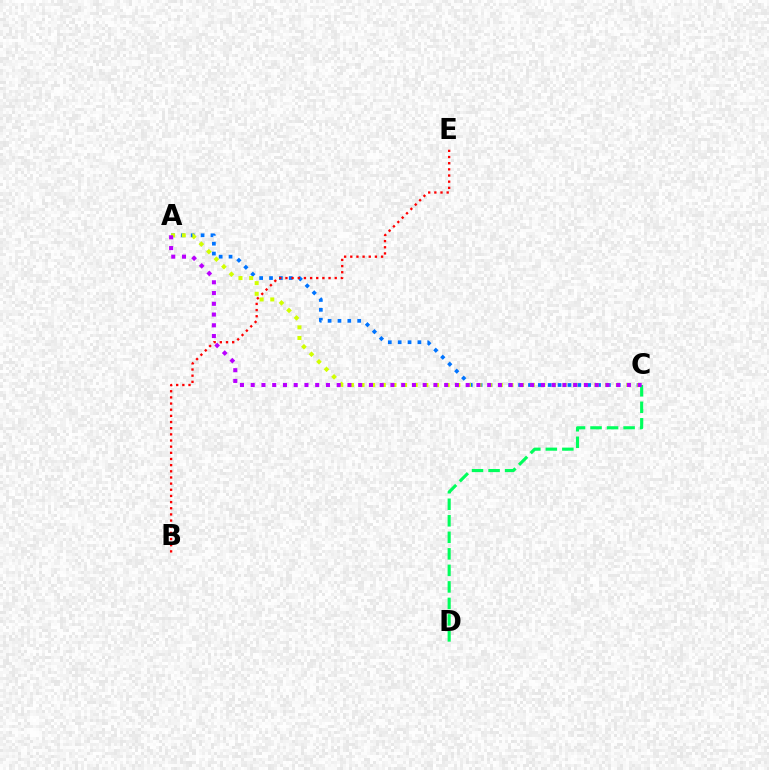{('C', 'D'): [{'color': '#00ff5c', 'line_style': 'dashed', 'thickness': 2.25}], ('A', 'C'): [{'color': '#0074ff', 'line_style': 'dotted', 'thickness': 2.68}, {'color': '#d1ff00', 'line_style': 'dotted', 'thickness': 2.89}, {'color': '#b900ff', 'line_style': 'dotted', 'thickness': 2.92}], ('B', 'E'): [{'color': '#ff0000', 'line_style': 'dotted', 'thickness': 1.67}]}